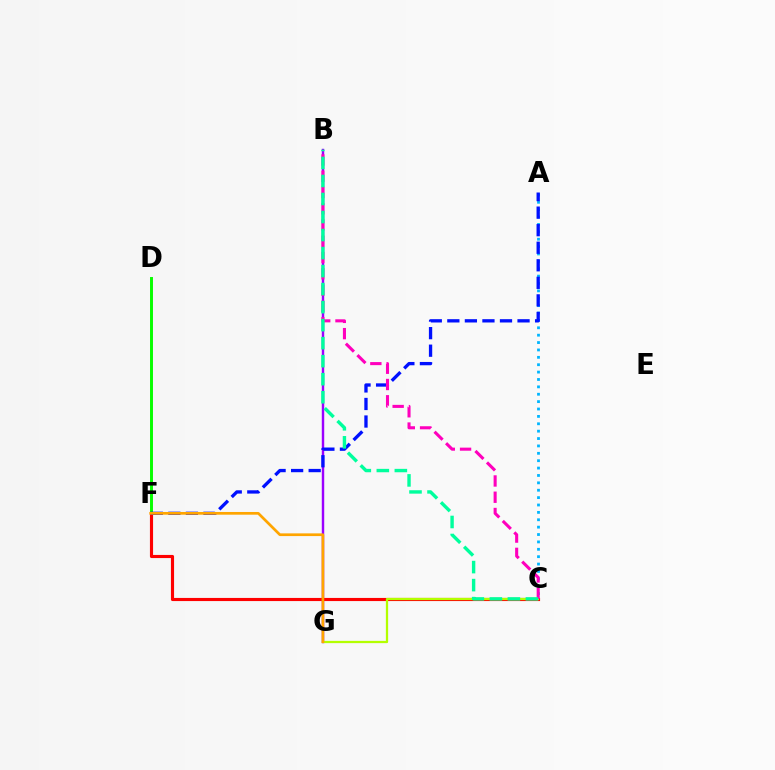{('A', 'C'): [{'color': '#00b5ff', 'line_style': 'dotted', 'thickness': 2.01}], ('D', 'F'): [{'color': '#08ff00', 'line_style': 'solid', 'thickness': 2.12}], ('B', 'G'): [{'color': '#9b00ff', 'line_style': 'solid', 'thickness': 1.75}], ('C', 'F'): [{'color': '#ff0000', 'line_style': 'solid', 'thickness': 2.25}], ('A', 'F'): [{'color': '#0010ff', 'line_style': 'dashed', 'thickness': 2.38}], ('C', 'G'): [{'color': '#b3ff00', 'line_style': 'solid', 'thickness': 1.63}], ('F', 'G'): [{'color': '#ffa500', 'line_style': 'solid', 'thickness': 1.95}], ('B', 'C'): [{'color': '#ff00bd', 'line_style': 'dashed', 'thickness': 2.21}, {'color': '#00ff9d', 'line_style': 'dashed', 'thickness': 2.45}]}